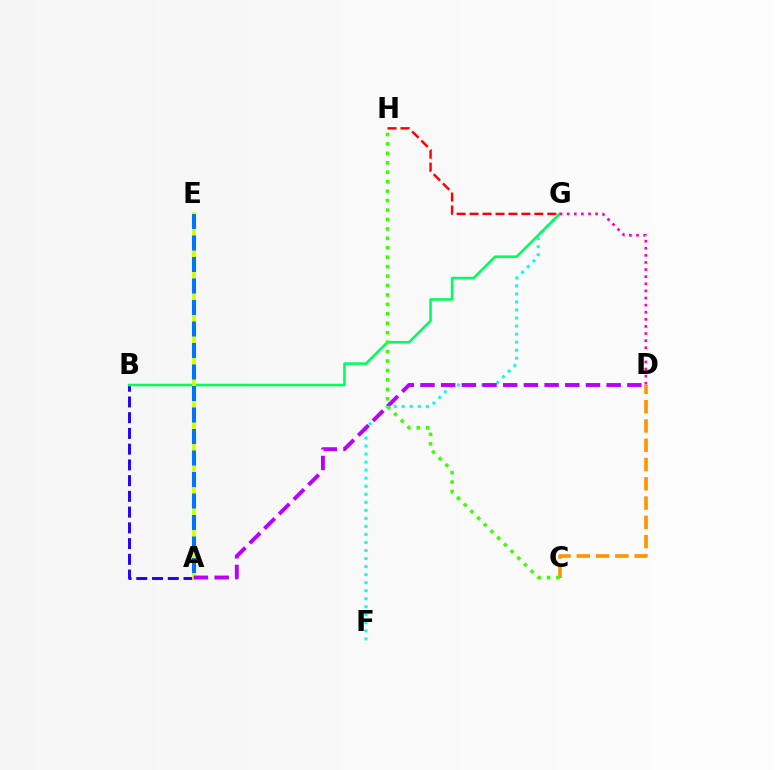{('C', 'D'): [{'color': '#ff9400', 'line_style': 'dashed', 'thickness': 2.62}], ('F', 'G'): [{'color': '#00fff6', 'line_style': 'dotted', 'thickness': 2.18}], ('A', 'B'): [{'color': '#2500ff', 'line_style': 'dashed', 'thickness': 2.14}], ('G', 'H'): [{'color': '#ff0000', 'line_style': 'dashed', 'thickness': 1.76}], ('B', 'G'): [{'color': '#00ff5c', 'line_style': 'solid', 'thickness': 1.86}], ('A', 'E'): [{'color': '#d1ff00', 'line_style': 'solid', 'thickness': 2.74}, {'color': '#0074ff', 'line_style': 'dashed', 'thickness': 2.92}], ('A', 'D'): [{'color': '#b900ff', 'line_style': 'dashed', 'thickness': 2.81}], ('D', 'G'): [{'color': '#ff00ac', 'line_style': 'dotted', 'thickness': 1.93}], ('C', 'H'): [{'color': '#3dff00', 'line_style': 'dotted', 'thickness': 2.56}]}